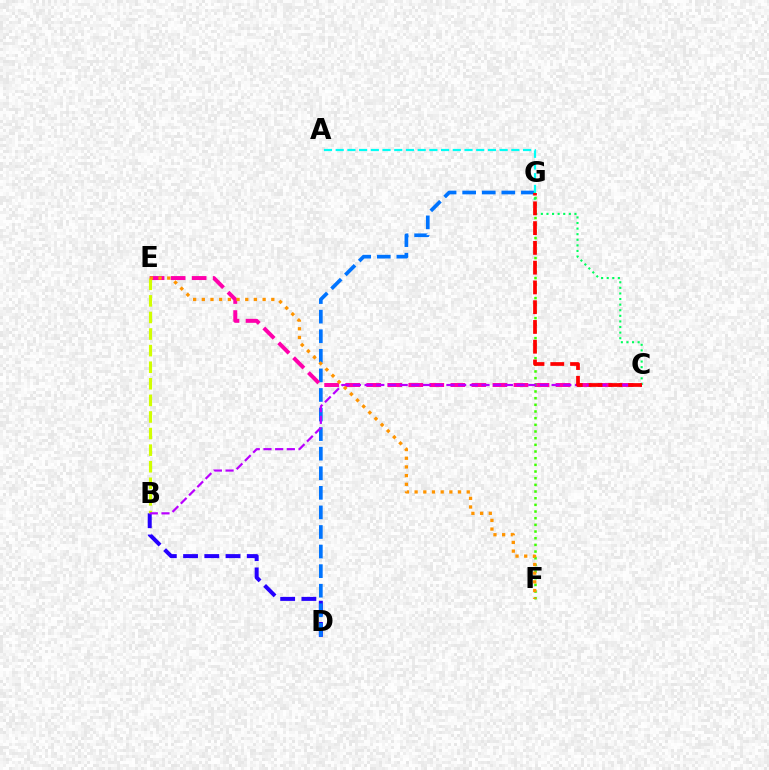{('B', 'D'): [{'color': '#2500ff', 'line_style': 'dashed', 'thickness': 2.88}], ('D', 'G'): [{'color': '#0074ff', 'line_style': 'dashed', 'thickness': 2.66}], ('C', 'E'): [{'color': '#ff00ac', 'line_style': 'dashed', 'thickness': 2.86}], ('F', 'G'): [{'color': '#3dff00', 'line_style': 'dotted', 'thickness': 1.81}], ('B', 'E'): [{'color': '#d1ff00', 'line_style': 'dashed', 'thickness': 2.25}], ('B', 'C'): [{'color': '#b900ff', 'line_style': 'dashed', 'thickness': 1.59}], ('E', 'F'): [{'color': '#ff9400', 'line_style': 'dotted', 'thickness': 2.36}], ('A', 'G'): [{'color': '#00fff6', 'line_style': 'dashed', 'thickness': 1.59}], ('C', 'G'): [{'color': '#00ff5c', 'line_style': 'dotted', 'thickness': 1.52}, {'color': '#ff0000', 'line_style': 'dashed', 'thickness': 2.69}]}